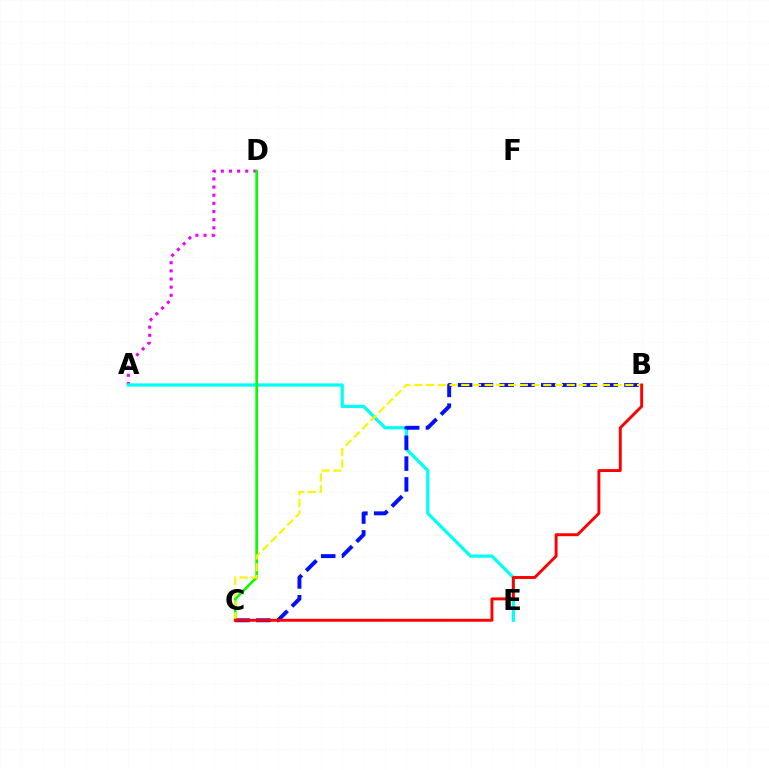{('A', 'D'): [{'color': '#ee00ff', 'line_style': 'dotted', 'thickness': 2.21}], ('A', 'E'): [{'color': '#00fff6', 'line_style': 'solid', 'thickness': 2.32}], ('C', 'D'): [{'color': '#08ff00', 'line_style': 'solid', 'thickness': 1.92}], ('B', 'C'): [{'color': '#0010ff', 'line_style': 'dashed', 'thickness': 2.83}, {'color': '#fcf500', 'line_style': 'dashed', 'thickness': 1.59}, {'color': '#ff0000', 'line_style': 'solid', 'thickness': 2.1}]}